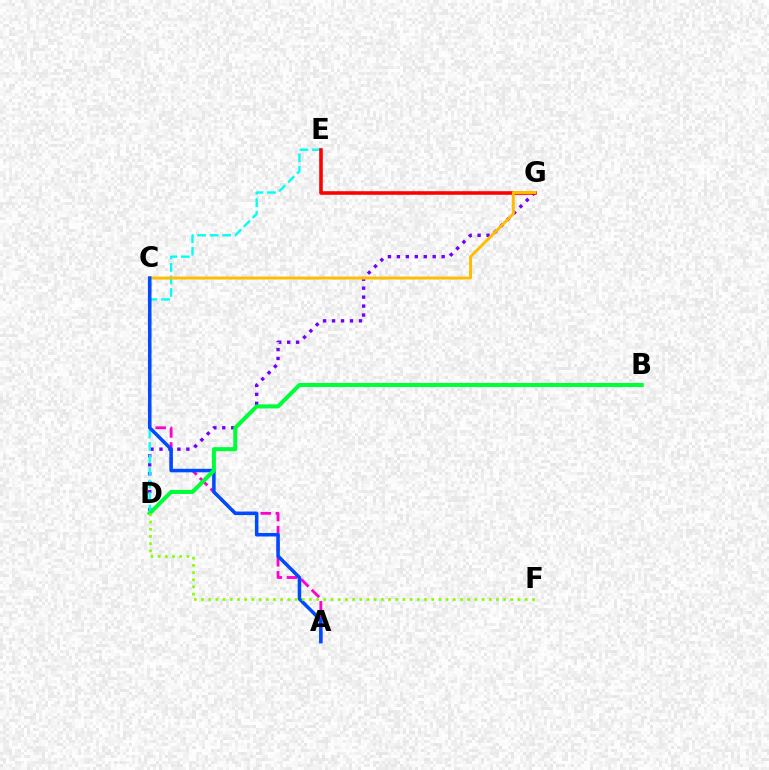{('D', 'G'): [{'color': '#7200ff', 'line_style': 'dotted', 'thickness': 2.43}], ('D', 'E'): [{'color': '#00fff6', 'line_style': 'dashed', 'thickness': 1.7}], ('A', 'C'): [{'color': '#ff00cf', 'line_style': 'dashed', 'thickness': 2.05}, {'color': '#004bff', 'line_style': 'solid', 'thickness': 2.53}], ('E', 'G'): [{'color': '#ff0000', 'line_style': 'solid', 'thickness': 2.58}], ('C', 'G'): [{'color': '#ffbd00', 'line_style': 'solid', 'thickness': 2.09}], ('B', 'D'): [{'color': '#00ff39', 'line_style': 'solid', 'thickness': 2.91}], ('D', 'F'): [{'color': '#84ff00', 'line_style': 'dotted', 'thickness': 1.95}]}